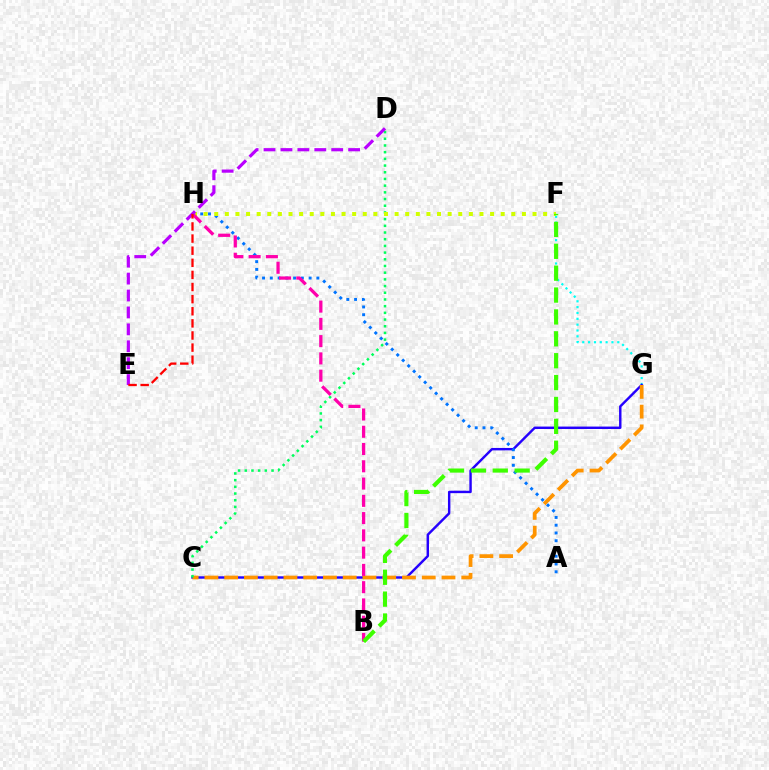{('F', 'G'): [{'color': '#00fff6', 'line_style': 'dotted', 'thickness': 1.59}], ('C', 'G'): [{'color': '#2500ff', 'line_style': 'solid', 'thickness': 1.75}, {'color': '#ff9400', 'line_style': 'dashed', 'thickness': 2.68}], ('C', 'D'): [{'color': '#00ff5c', 'line_style': 'dotted', 'thickness': 1.82}], ('A', 'H'): [{'color': '#0074ff', 'line_style': 'dotted', 'thickness': 2.11}], ('F', 'H'): [{'color': '#d1ff00', 'line_style': 'dotted', 'thickness': 2.88}], ('B', 'H'): [{'color': '#ff00ac', 'line_style': 'dashed', 'thickness': 2.35}], ('B', 'F'): [{'color': '#3dff00', 'line_style': 'dashed', 'thickness': 2.97}], ('D', 'E'): [{'color': '#b900ff', 'line_style': 'dashed', 'thickness': 2.3}], ('E', 'H'): [{'color': '#ff0000', 'line_style': 'dashed', 'thickness': 1.65}]}